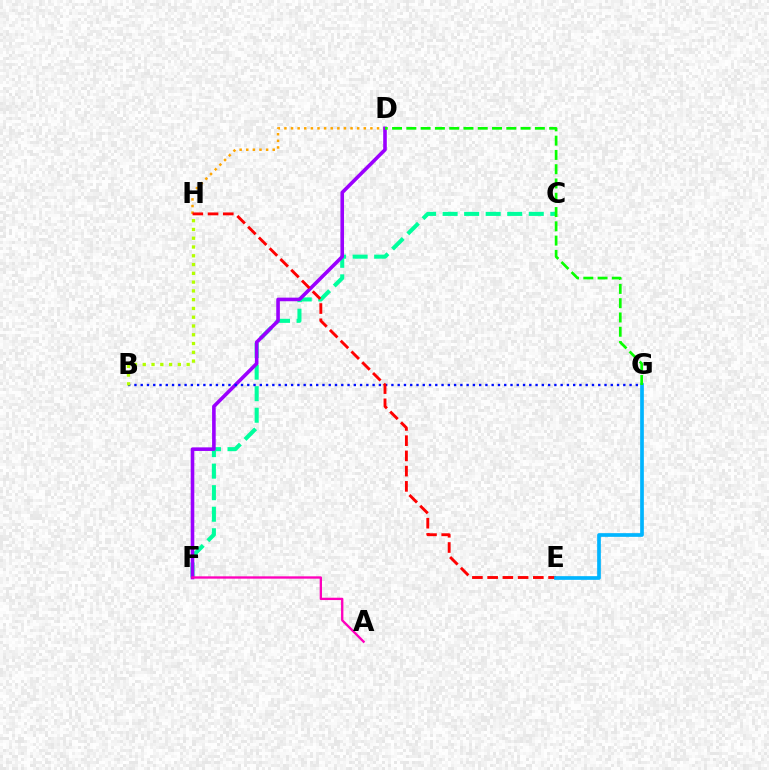{('C', 'F'): [{'color': '#00ff9d', 'line_style': 'dashed', 'thickness': 2.93}], ('D', 'H'): [{'color': '#ffa500', 'line_style': 'dotted', 'thickness': 1.8}], ('D', 'F'): [{'color': '#9b00ff', 'line_style': 'solid', 'thickness': 2.59}], ('B', 'G'): [{'color': '#0010ff', 'line_style': 'dotted', 'thickness': 1.7}], ('A', 'F'): [{'color': '#ff00bd', 'line_style': 'solid', 'thickness': 1.68}], ('E', 'H'): [{'color': '#ff0000', 'line_style': 'dashed', 'thickness': 2.07}], ('E', 'G'): [{'color': '#00b5ff', 'line_style': 'solid', 'thickness': 2.65}], ('D', 'G'): [{'color': '#08ff00', 'line_style': 'dashed', 'thickness': 1.94}], ('B', 'H'): [{'color': '#b3ff00', 'line_style': 'dotted', 'thickness': 2.38}]}